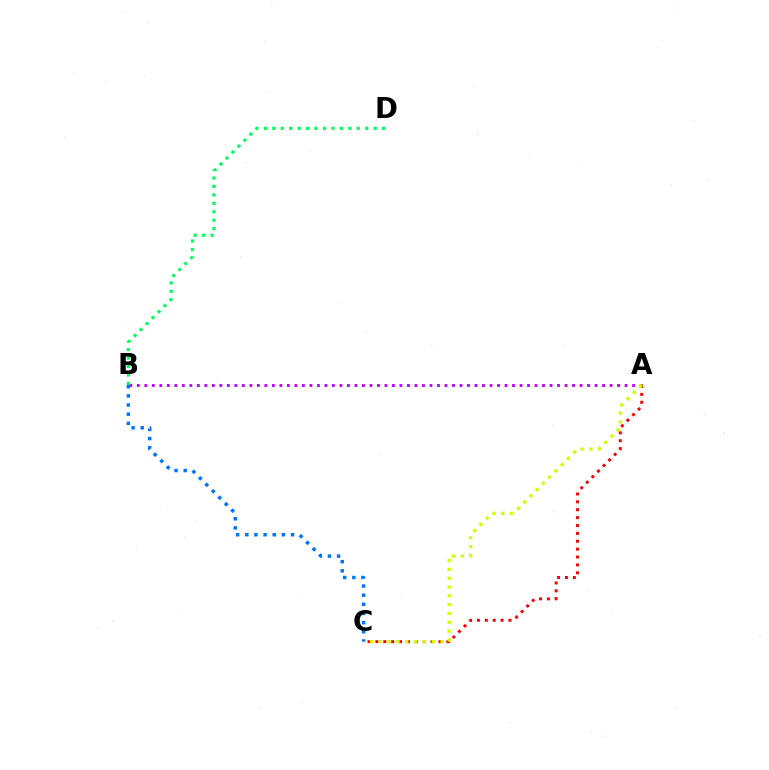{('A', 'B'): [{'color': '#b900ff', 'line_style': 'dotted', 'thickness': 2.04}], ('A', 'C'): [{'color': '#ff0000', 'line_style': 'dotted', 'thickness': 2.14}, {'color': '#d1ff00', 'line_style': 'dotted', 'thickness': 2.4}], ('B', 'C'): [{'color': '#0074ff', 'line_style': 'dotted', 'thickness': 2.49}], ('B', 'D'): [{'color': '#00ff5c', 'line_style': 'dotted', 'thickness': 2.29}]}